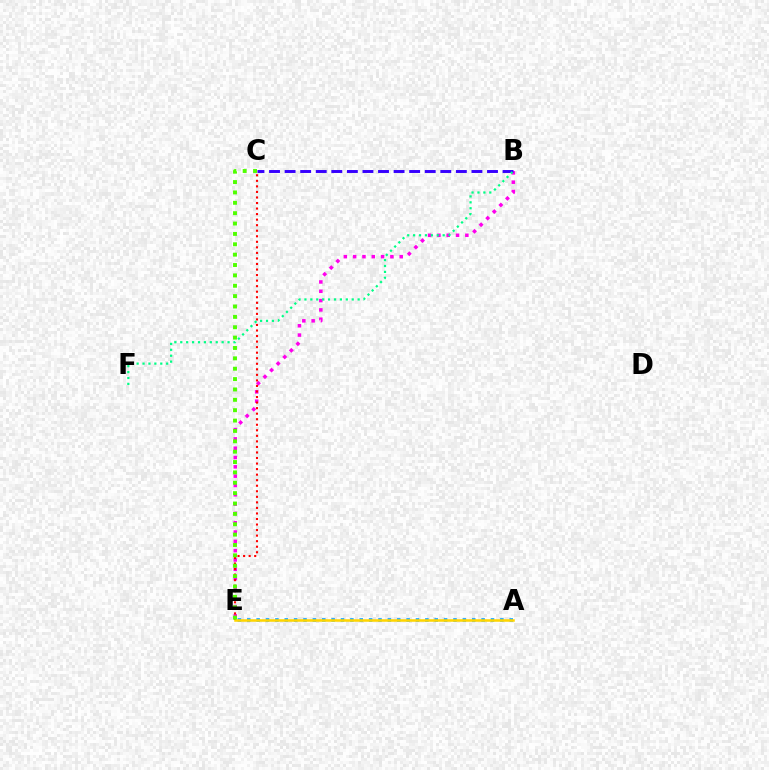{('B', 'E'): [{'color': '#ff00ed', 'line_style': 'dotted', 'thickness': 2.53}], ('A', 'E'): [{'color': '#009eff', 'line_style': 'dotted', 'thickness': 2.55}, {'color': '#ffd500', 'line_style': 'solid', 'thickness': 1.82}], ('B', 'C'): [{'color': '#3700ff', 'line_style': 'dashed', 'thickness': 2.12}], ('C', 'E'): [{'color': '#ff0000', 'line_style': 'dotted', 'thickness': 1.51}, {'color': '#4fff00', 'line_style': 'dotted', 'thickness': 2.82}], ('B', 'F'): [{'color': '#00ff86', 'line_style': 'dotted', 'thickness': 1.61}]}